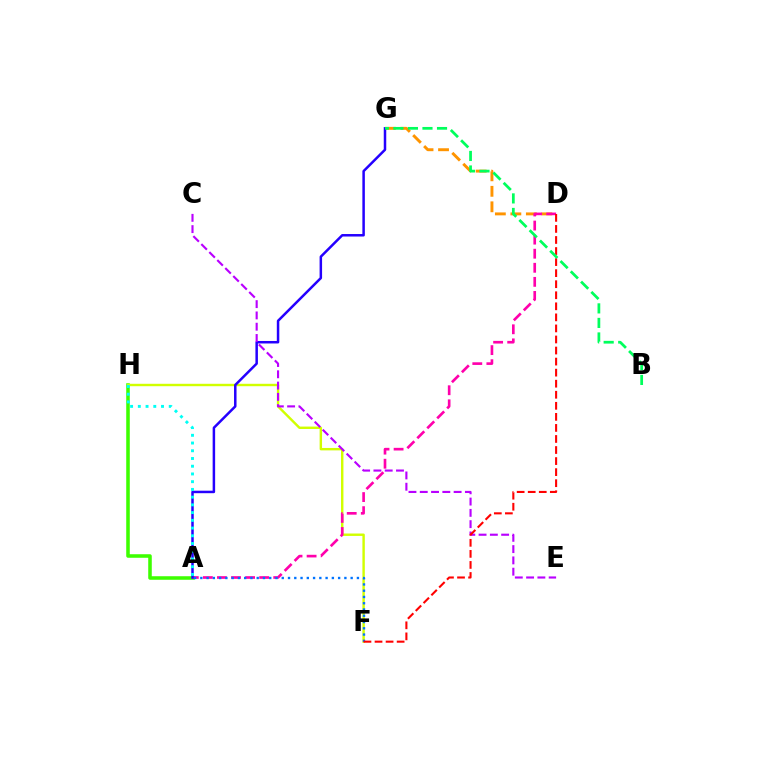{('D', 'G'): [{'color': '#ff9400', 'line_style': 'dashed', 'thickness': 2.11}], ('A', 'H'): [{'color': '#3dff00', 'line_style': 'solid', 'thickness': 2.55}, {'color': '#00fff6', 'line_style': 'dotted', 'thickness': 2.1}], ('F', 'H'): [{'color': '#d1ff00', 'line_style': 'solid', 'thickness': 1.74}], ('A', 'D'): [{'color': '#ff00ac', 'line_style': 'dashed', 'thickness': 1.91}], ('A', 'F'): [{'color': '#0074ff', 'line_style': 'dotted', 'thickness': 1.7}], ('A', 'G'): [{'color': '#2500ff', 'line_style': 'solid', 'thickness': 1.8}], ('C', 'E'): [{'color': '#b900ff', 'line_style': 'dashed', 'thickness': 1.53}], ('D', 'F'): [{'color': '#ff0000', 'line_style': 'dashed', 'thickness': 1.5}], ('B', 'G'): [{'color': '#00ff5c', 'line_style': 'dashed', 'thickness': 1.98}]}